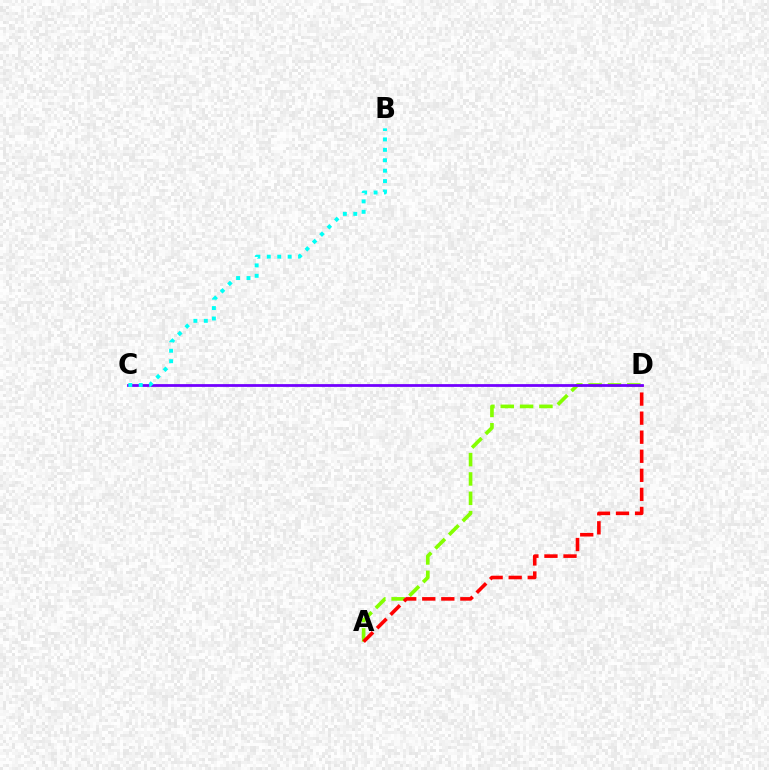{('A', 'D'): [{'color': '#84ff00', 'line_style': 'dashed', 'thickness': 2.63}, {'color': '#ff0000', 'line_style': 'dashed', 'thickness': 2.59}], ('C', 'D'): [{'color': '#7200ff', 'line_style': 'solid', 'thickness': 2.0}], ('B', 'C'): [{'color': '#00fff6', 'line_style': 'dotted', 'thickness': 2.83}]}